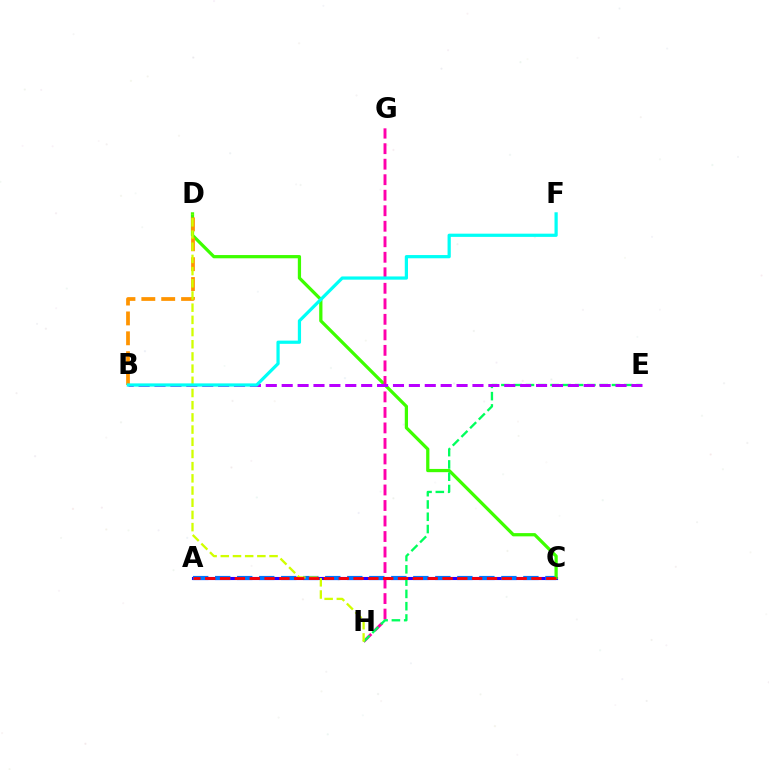{('A', 'C'): [{'color': '#2500ff', 'line_style': 'solid', 'thickness': 2.24}, {'color': '#0074ff', 'line_style': 'dashed', 'thickness': 2.99}, {'color': '#ff0000', 'line_style': 'dashed', 'thickness': 2.01}], ('C', 'D'): [{'color': '#3dff00', 'line_style': 'solid', 'thickness': 2.33}], ('G', 'H'): [{'color': '#ff00ac', 'line_style': 'dashed', 'thickness': 2.11}], ('E', 'H'): [{'color': '#00ff5c', 'line_style': 'dashed', 'thickness': 1.67}], ('B', 'D'): [{'color': '#ff9400', 'line_style': 'dashed', 'thickness': 2.7}], ('B', 'E'): [{'color': '#b900ff', 'line_style': 'dashed', 'thickness': 2.16}], ('D', 'H'): [{'color': '#d1ff00', 'line_style': 'dashed', 'thickness': 1.66}], ('B', 'F'): [{'color': '#00fff6', 'line_style': 'solid', 'thickness': 2.32}]}